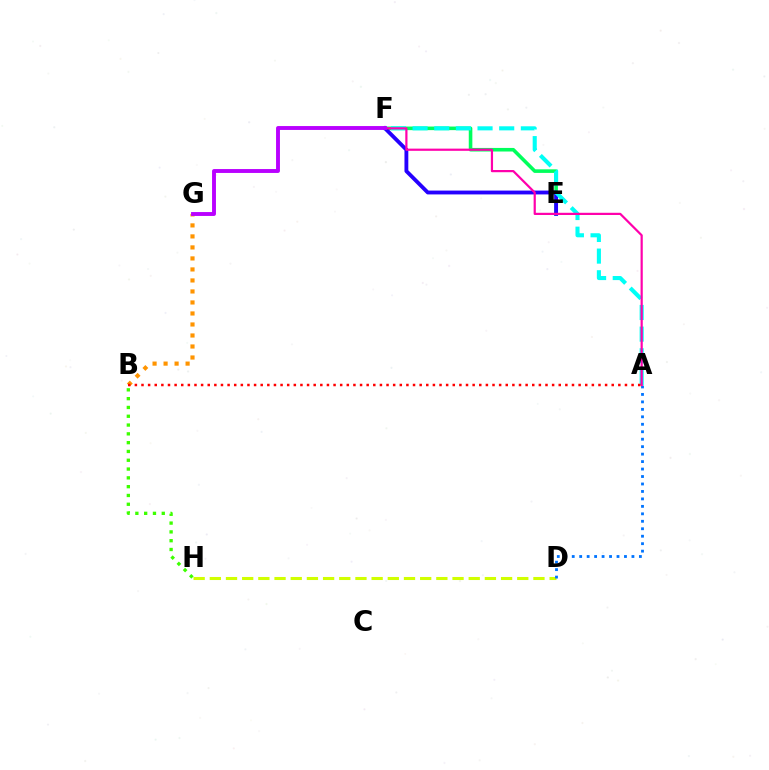{('E', 'F'): [{'color': '#00ff5c', 'line_style': 'solid', 'thickness': 2.58}, {'color': '#2500ff', 'line_style': 'solid', 'thickness': 2.77}], ('D', 'H'): [{'color': '#d1ff00', 'line_style': 'dashed', 'thickness': 2.2}], ('B', 'G'): [{'color': '#ff9400', 'line_style': 'dotted', 'thickness': 2.99}], ('A', 'D'): [{'color': '#0074ff', 'line_style': 'dotted', 'thickness': 2.03}], ('B', 'H'): [{'color': '#3dff00', 'line_style': 'dotted', 'thickness': 2.39}], ('A', 'F'): [{'color': '#00fff6', 'line_style': 'dashed', 'thickness': 2.94}, {'color': '#ff00ac', 'line_style': 'solid', 'thickness': 1.59}], ('A', 'B'): [{'color': '#ff0000', 'line_style': 'dotted', 'thickness': 1.8}], ('F', 'G'): [{'color': '#b900ff', 'line_style': 'solid', 'thickness': 2.8}]}